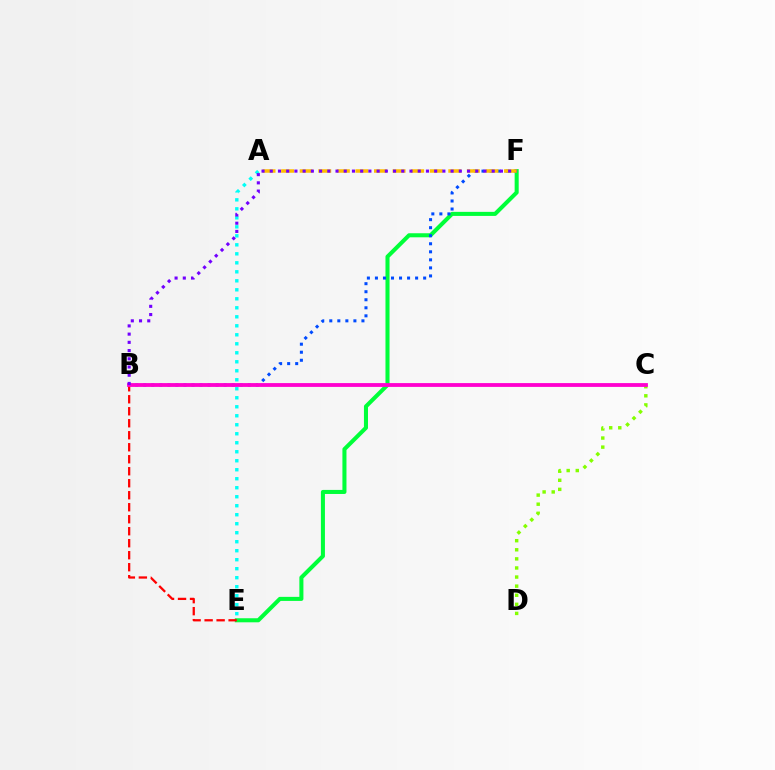{('E', 'F'): [{'color': '#00ff39', 'line_style': 'solid', 'thickness': 2.92}], ('B', 'E'): [{'color': '#ff0000', 'line_style': 'dashed', 'thickness': 1.63}], ('C', 'D'): [{'color': '#84ff00', 'line_style': 'dotted', 'thickness': 2.47}], ('B', 'F'): [{'color': '#004bff', 'line_style': 'dotted', 'thickness': 2.18}, {'color': '#7200ff', 'line_style': 'dotted', 'thickness': 2.23}], ('B', 'C'): [{'color': '#ff00cf', 'line_style': 'solid', 'thickness': 2.75}], ('A', 'E'): [{'color': '#00fff6', 'line_style': 'dotted', 'thickness': 2.44}], ('A', 'F'): [{'color': '#ffbd00', 'line_style': 'dashed', 'thickness': 2.52}]}